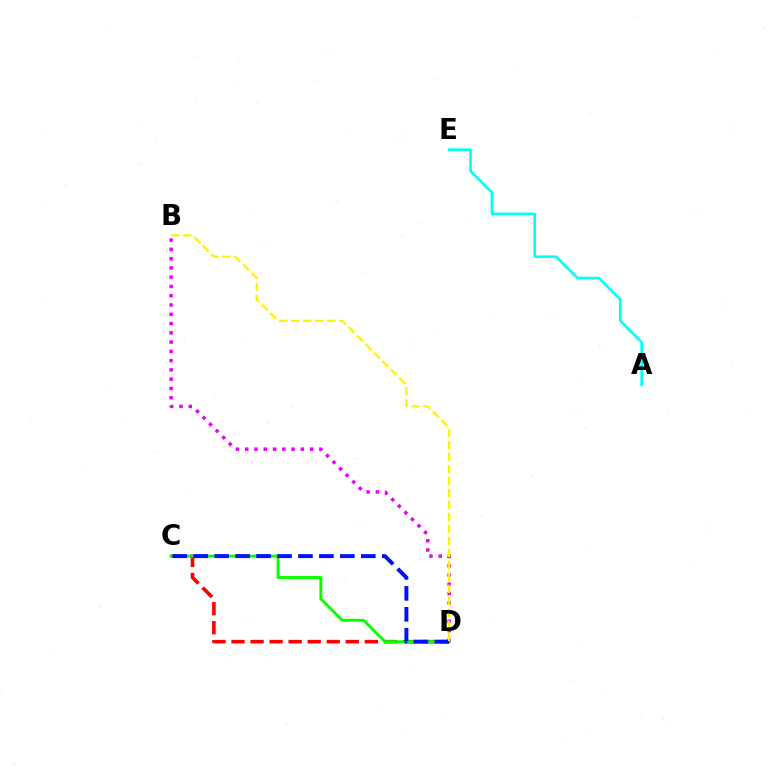{('C', 'D'): [{'color': '#ff0000', 'line_style': 'dashed', 'thickness': 2.59}, {'color': '#08ff00', 'line_style': 'solid', 'thickness': 2.09}, {'color': '#0010ff', 'line_style': 'dashed', 'thickness': 2.85}], ('A', 'E'): [{'color': '#00fff6', 'line_style': 'solid', 'thickness': 1.89}], ('B', 'D'): [{'color': '#ee00ff', 'line_style': 'dotted', 'thickness': 2.52}, {'color': '#fcf500', 'line_style': 'dashed', 'thickness': 1.63}]}